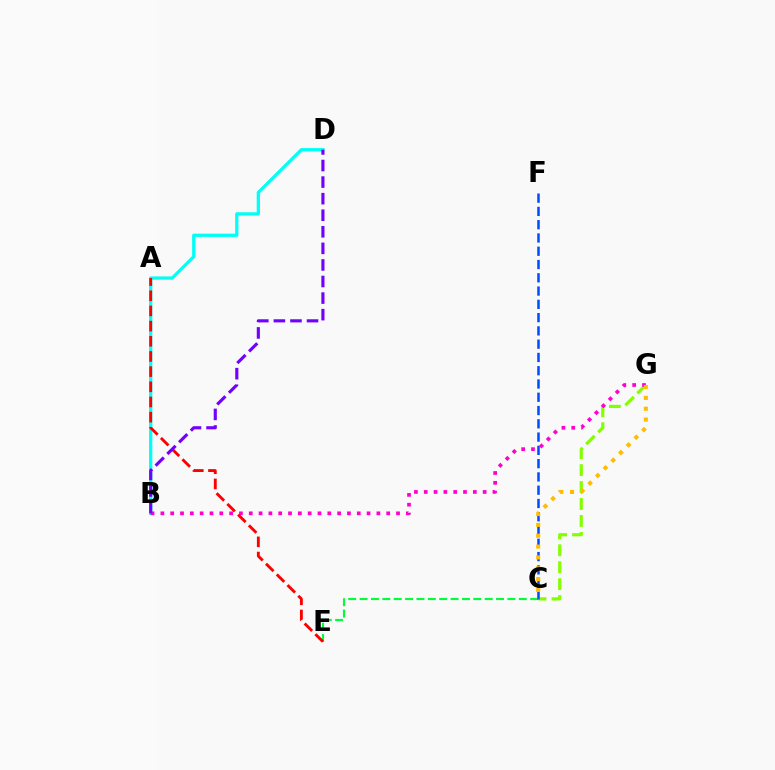{('C', 'E'): [{'color': '#00ff39', 'line_style': 'dashed', 'thickness': 1.54}], ('C', 'G'): [{'color': '#84ff00', 'line_style': 'dashed', 'thickness': 2.3}, {'color': '#ffbd00', 'line_style': 'dotted', 'thickness': 2.95}], ('C', 'F'): [{'color': '#004bff', 'line_style': 'dashed', 'thickness': 1.8}], ('B', 'D'): [{'color': '#00fff6', 'line_style': 'solid', 'thickness': 2.35}, {'color': '#7200ff', 'line_style': 'dashed', 'thickness': 2.25}], ('B', 'G'): [{'color': '#ff00cf', 'line_style': 'dotted', 'thickness': 2.67}], ('A', 'E'): [{'color': '#ff0000', 'line_style': 'dashed', 'thickness': 2.06}]}